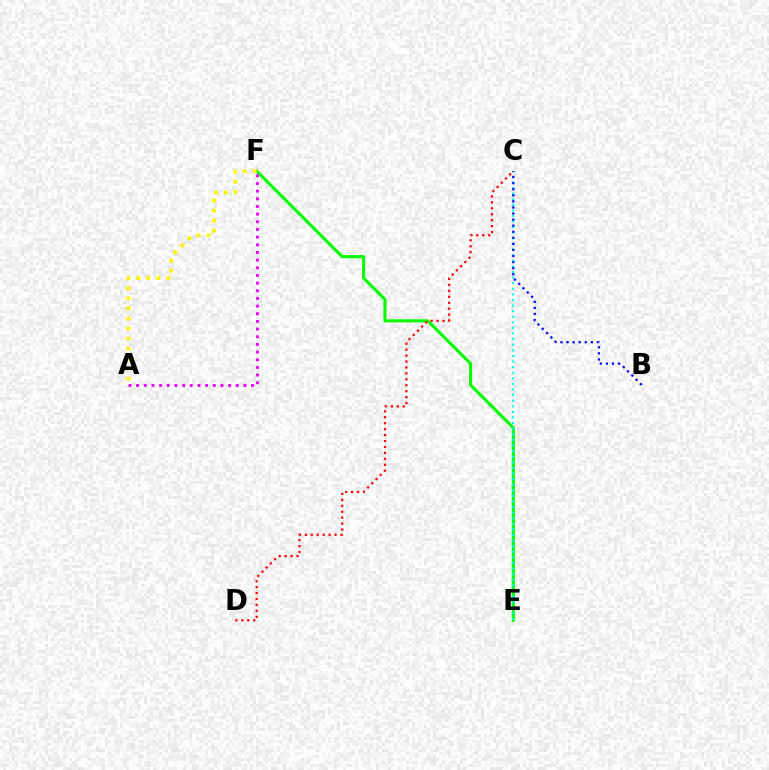{('E', 'F'): [{'color': '#08ff00', 'line_style': 'solid', 'thickness': 2.25}], ('A', 'F'): [{'color': '#ee00ff', 'line_style': 'dotted', 'thickness': 2.08}, {'color': '#fcf500', 'line_style': 'dotted', 'thickness': 2.73}], ('C', 'D'): [{'color': '#ff0000', 'line_style': 'dotted', 'thickness': 1.61}], ('C', 'E'): [{'color': '#00fff6', 'line_style': 'dotted', 'thickness': 1.52}], ('B', 'C'): [{'color': '#0010ff', 'line_style': 'dotted', 'thickness': 1.65}]}